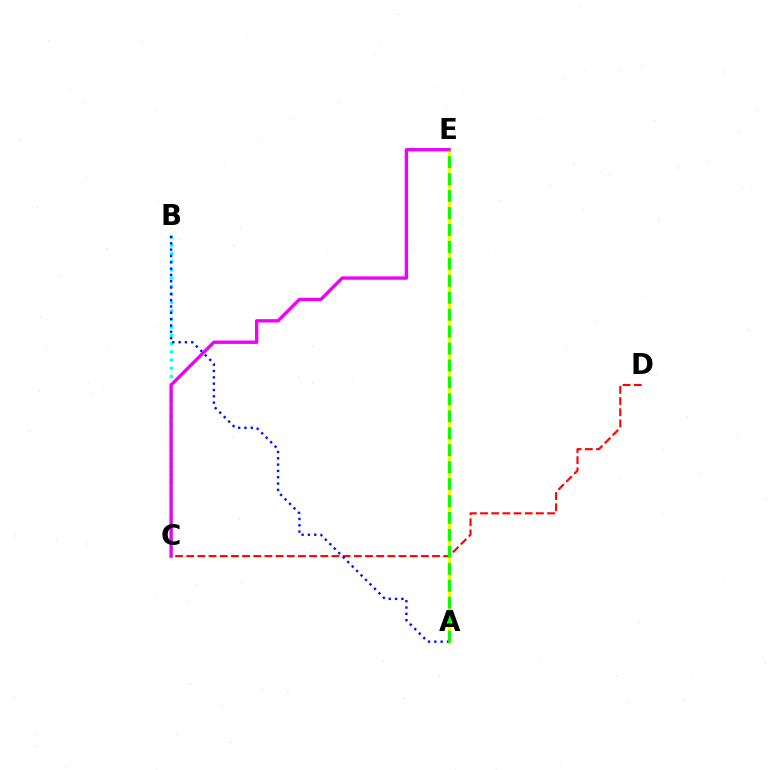{('C', 'D'): [{'color': '#ff0000', 'line_style': 'dashed', 'thickness': 1.52}], ('B', 'C'): [{'color': '#00fff6', 'line_style': 'dotted', 'thickness': 2.23}], ('A', 'E'): [{'color': '#fcf500', 'line_style': 'solid', 'thickness': 2.29}, {'color': '#08ff00', 'line_style': 'dashed', 'thickness': 2.3}], ('A', 'B'): [{'color': '#0010ff', 'line_style': 'dotted', 'thickness': 1.72}], ('C', 'E'): [{'color': '#ee00ff', 'line_style': 'solid', 'thickness': 2.42}]}